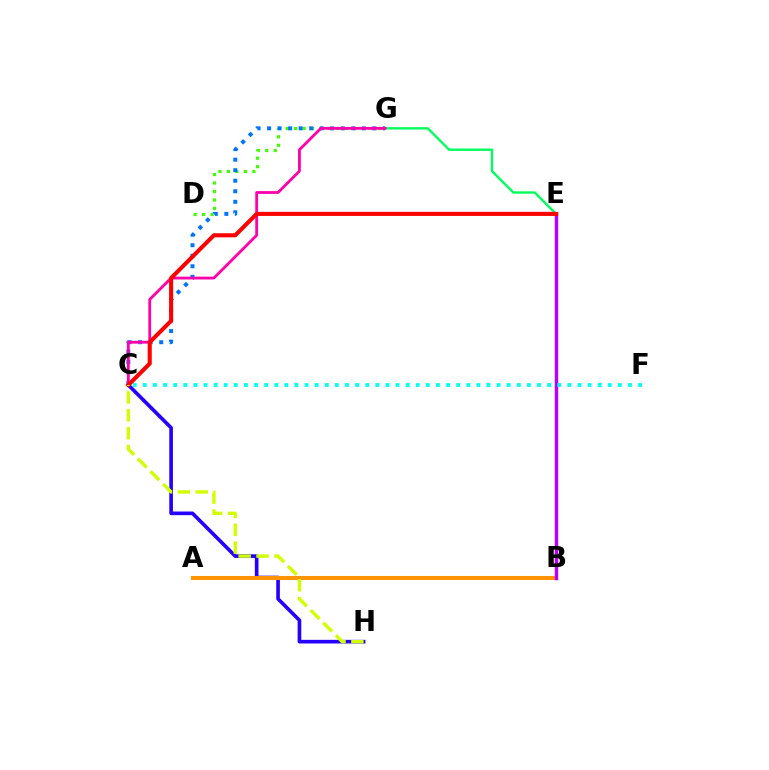{('B', 'G'): [{'color': '#00ff5c', 'line_style': 'solid', 'thickness': 1.7}], ('D', 'G'): [{'color': '#3dff00', 'line_style': 'dotted', 'thickness': 2.3}], ('C', 'H'): [{'color': '#2500ff', 'line_style': 'solid', 'thickness': 2.62}, {'color': '#d1ff00', 'line_style': 'dashed', 'thickness': 2.43}], ('C', 'G'): [{'color': '#0074ff', 'line_style': 'dotted', 'thickness': 2.86}, {'color': '#ff00ac', 'line_style': 'solid', 'thickness': 2.02}], ('A', 'B'): [{'color': '#ff9400', 'line_style': 'solid', 'thickness': 2.92}], ('B', 'E'): [{'color': '#b900ff', 'line_style': 'solid', 'thickness': 2.46}], ('C', 'F'): [{'color': '#00fff6', 'line_style': 'dotted', 'thickness': 2.75}], ('C', 'E'): [{'color': '#ff0000', 'line_style': 'solid', 'thickness': 2.93}]}